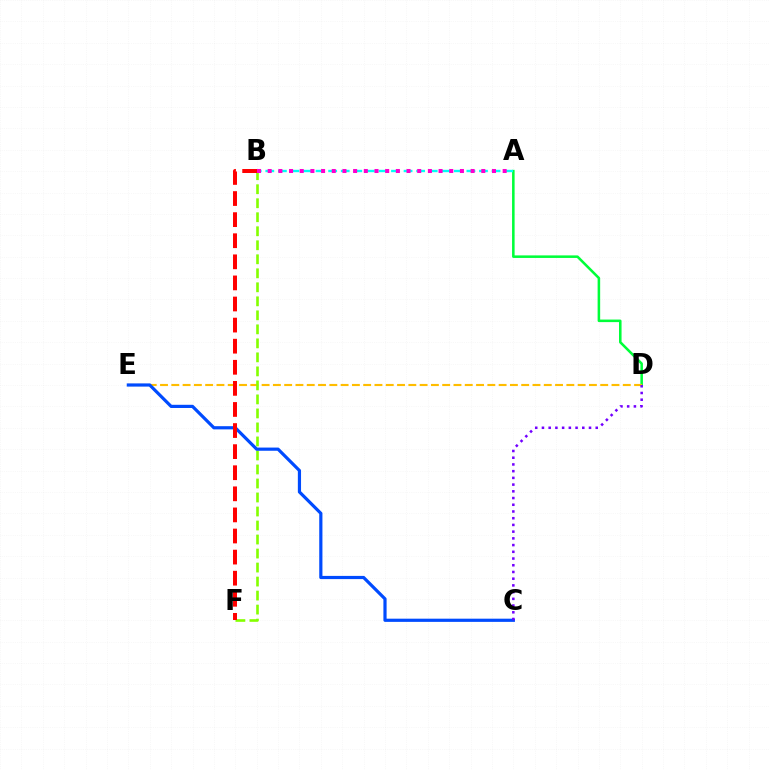{('A', 'D'): [{'color': '#00ff39', 'line_style': 'solid', 'thickness': 1.84}], ('D', 'E'): [{'color': '#ffbd00', 'line_style': 'dashed', 'thickness': 1.53}], ('B', 'F'): [{'color': '#84ff00', 'line_style': 'dashed', 'thickness': 1.9}, {'color': '#ff0000', 'line_style': 'dashed', 'thickness': 2.87}], ('C', 'E'): [{'color': '#004bff', 'line_style': 'solid', 'thickness': 2.3}], ('A', 'B'): [{'color': '#00fff6', 'line_style': 'dashed', 'thickness': 1.71}, {'color': '#ff00cf', 'line_style': 'dotted', 'thickness': 2.9}], ('C', 'D'): [{'color': '#7200ff', 'line_style': 'dotted', 'thickness': 1.83}]}